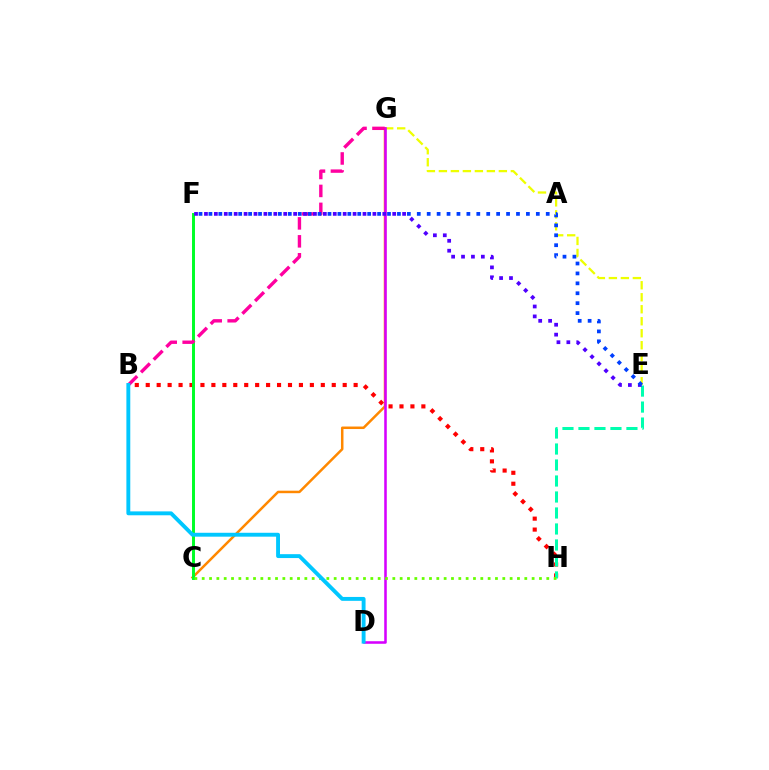{('B', 'H'): [{'color': '#ff0000', 'line_style': 'dotted', 'thickness': 2.97}], ('E', 'G'): [{'color': '#eeff00', 'line_style': 'dashed', 'thickness': 1.63}], ('C', 'G'): [{'color': '#ff8800', 'line_style': 'solid', 'thickness': 1.8}], ('D', 'G'): [{'color': '#d600ff', 'line_style': 'solid', 'thickness': 1.84}], ('C', 'F'): [{'color': '#00ff27', 'line_style': 'solid', 'thickness': 2.13}], ('B', 'G'): [{'color': '#ff00a0', 'line_style': 'dashed', 'thickness': 2.44}], ('E', 'H'): [{'color': '#00ffaf', 'line_style': 'dashed', 'thickness': 2.17}], ('C', 'H'): [{'color': '#66ff00', 'line_style': 'dotted', 'thickness': 1.99}], ('E', 'F'): [{'color': '#4f00ff', 'line_style': 'dotted', 'thickness': 2.69}, {'color': '#003fff', 'line_style': 'dotted', 'thickness': 2.7}], ('B', 'D'): [{'color': '#00c7ff', 'line_style': 'solid', 'thickness': 2.8}]}